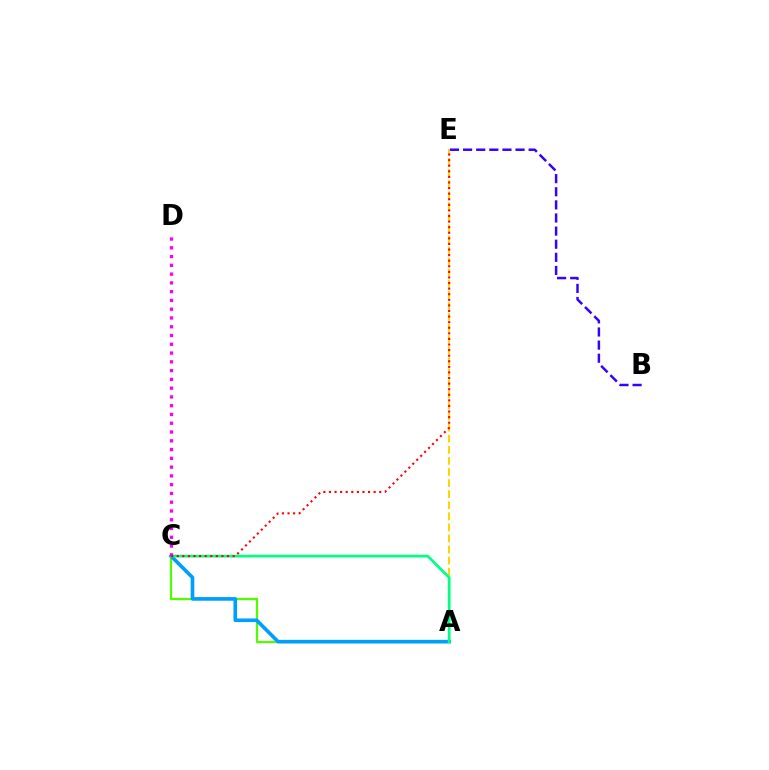{('B', 'E'): [{'color': '#3700ff', 'line_style': 'dashed', 'thickness': 1.78}], ('A', 'E'): [{'color': '#ffd500', 'line_style': 'dashed', 'thickness': 1.5}], ('A', 'C'): [{'color': '#4fff00', 'line_style': 'solid', 'thickness': 1.61}, {'color': '#009eff', 'line_style': 'solid', 'thickness': 2.61}, {'color': '#00ff86', 'line_style': 'solid', 'thickness': 1.97}], ('C', 'D'): [{'color': '#ff00ed', 'line_style': 'dotted', 'thickness': 2.38}], ('C', 'E'): [{'color': '#ff0000', 'line_style': 'dotted', 'thickness': 1.52}]}